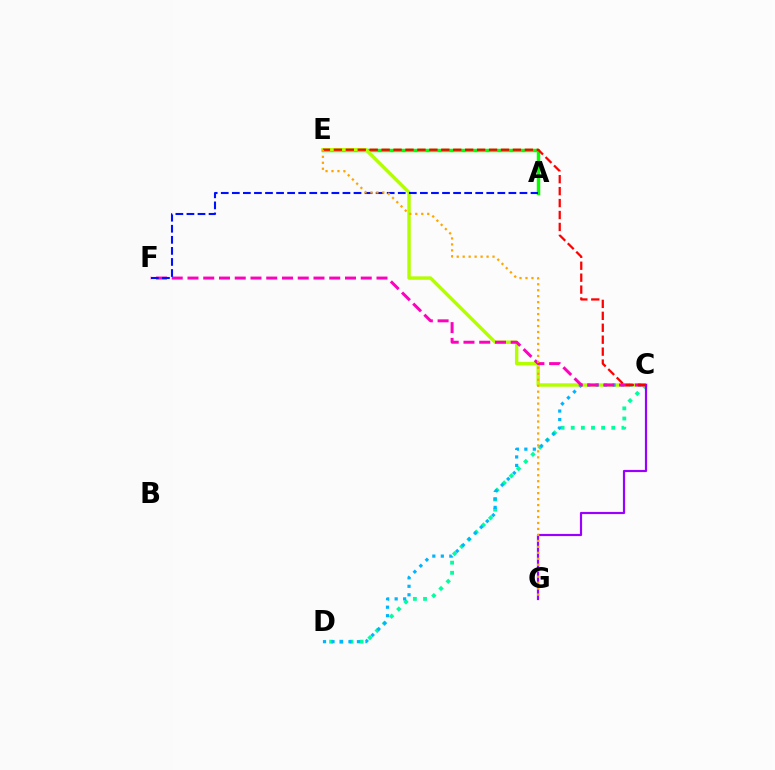{('C', 'D'): [{'color': '#00ff9d', 'line_style': 'dotted', 'thickness': 2.76}, {'color': '#00b5ff', 'line_style': 'dotted', 'thickness': 2.31}], ('A', 'E'): [{'color': '#08ff00', 'line_style': 'solid', 'thickness': 2.48}], ('C', 'E'): [{'color': '#b3ff00', 'line_style': 'solid', 'thickness': 2.47}, {'color': '#ff0000', 'line_style': 'dashed', 'thickness': 1.62}], ('C', 'F'): [{'color': '#ff00bd', 'line_style': 'dashed', 'thickness': 2.14}], ('A', 'F'): [{'color': '#0010ff', 'line_style': 'dashed', 'thickness': 1.5}], ('C', 'G'): [{'color': '#9b00ff', 'line_style': 'solid', 'thickness': 1.58}], ('E', 'G'): [{'color': '#ffa500', 'line_style': 'dotted', 'thickness': 1.62}]}